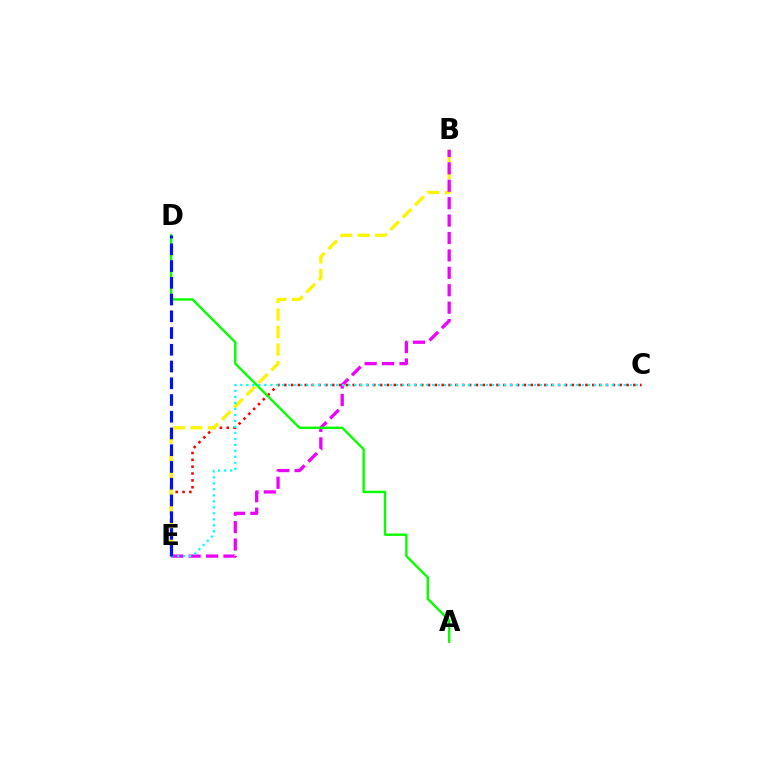{('C', 'E'): [{'color': '#ff0000', 'line_style': 'dotted', 'thickness': 1.86}, {'color': '#00fff6', 'line_style': 'dotted', 'thickness': 1.63}], ('B', 'E'): [{'color': '#fcf500', 'line_style': 'dashed', 'thickness': 2.37}, {'color': '#ee00ff', 'line_style': 'dashed', 'thickness': 2.37}], ('A', 'D'): [{'color': '#08ff00', 'line_style': 'solid', 'thickness': 1.72}], ('D', 'E'): [{'color': '#0010ff', 'line_style': 'dashed', 'thickness': 2.27}]}